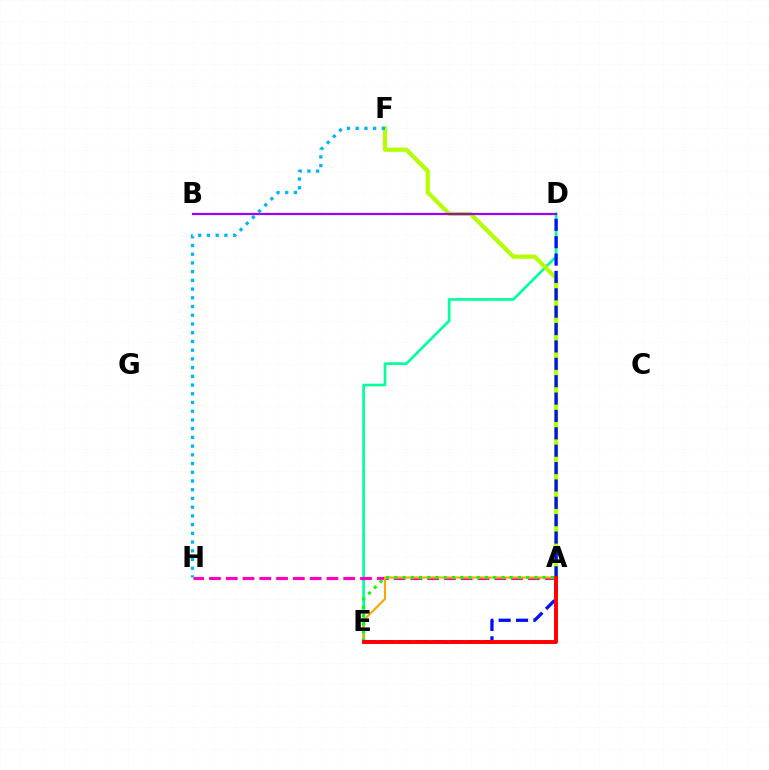{('D', 'E'): [{'color': '#00ff9d', 'line_style': 'solid', 'thickness': 1.92}, {'color': '#0010ff', 'line_style': 'dashed', 'thickness': 2.36}], ('A', 'H'): [{'color': '#ff00bd', 'line_style': 'dashed', 'thickness': 2.28}], ('A', 'F'): [{'color': '#b3ff00', 'line_style': 'solid', 'thickness': 3.0}], ('F', 'H'): [{'color': '#00b5ff', 'line_style': 'dotted', 'thickness': 2.37}], ('A', 'E'): [{'color': '#ffa500', 'line_style': 'solid', 'thickness': 1.51}, {'color': '#08ff00', 'line_style': 'dotted', 'thickness': 2.24}, {'color': '#ff0000', 'line_style': 'solid', 'thickness': 2.81}], ('B', 'D'): [{'color': '#9b00ff', 'line_style': 'solid', 'thickness': 1.6}]}